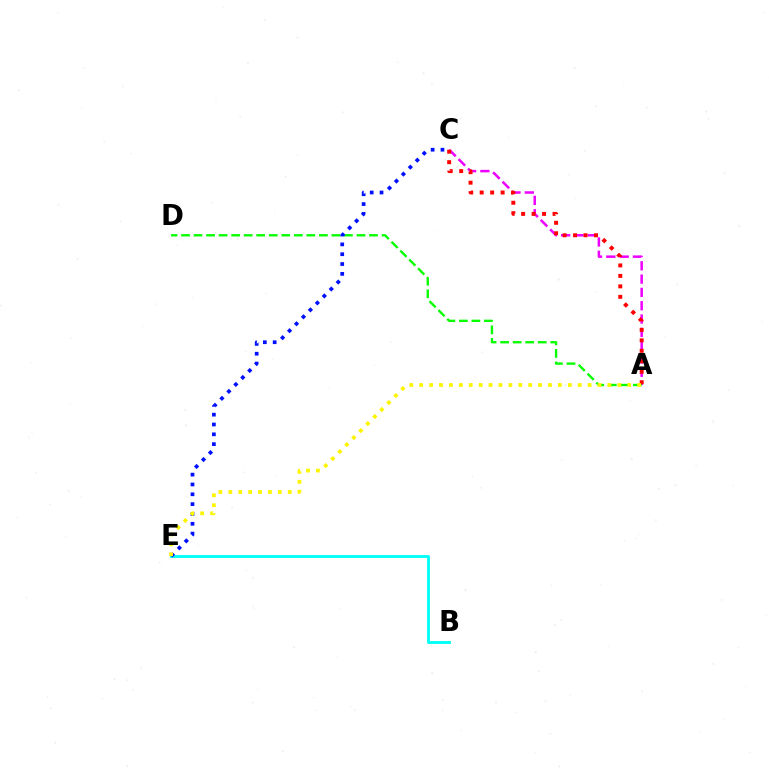{('B', 'E'): [{'color': '#00fff6', 'line_style': 'solid', 'thickness': 2.05}], ('A', 'C'): [{'color': '#ee00ff', 'line_style': 'dashed', 'thickness': 1.81}, {'color': '#ff0000', 'line_style': 'dotted', 'thickness': 2.85}], ('A', 'D'): [{'color': '#08ff00', 'line_style': 'dashed', 'thickness': 1.7}], ('C', 'E'): [{'color': '#0010ff', 'line_style': 'dotted', 'thickness': 2.67}], ('A', 'E'): [{'color': '#fcf500', 'line_style': 'dotted', 'thickness': 2.69}]}